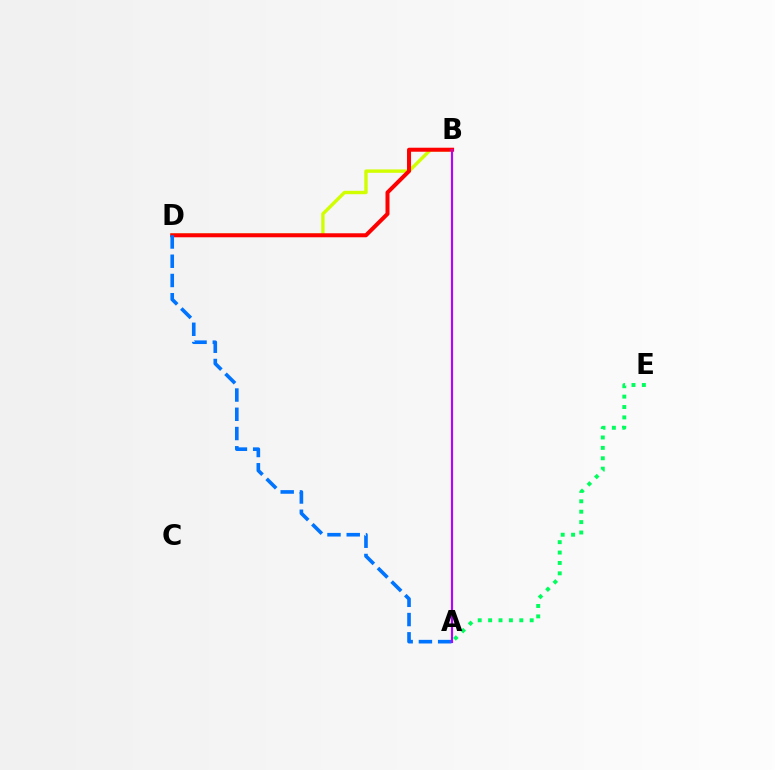{('B', 'D'): [{'color': '#d1ff00', 'line_style': 'solid', 'thickness': 2.44}, {'color': '#ff0000', 'line_style': 'solid', 'thickness': 2.89}], ('A', 'D'): [{'color': '#0074ff', 'line_style': 'dashed', 'thickness': 2.61}], ('A', 'B'): [{'color': '#b900ff', 'line_style': 'solid', 'thickness': 1.54}], ('A', 'E'): [{'color': '#00ff5c', 'line_style': 'dotted', 'thickness': 2.82}]}